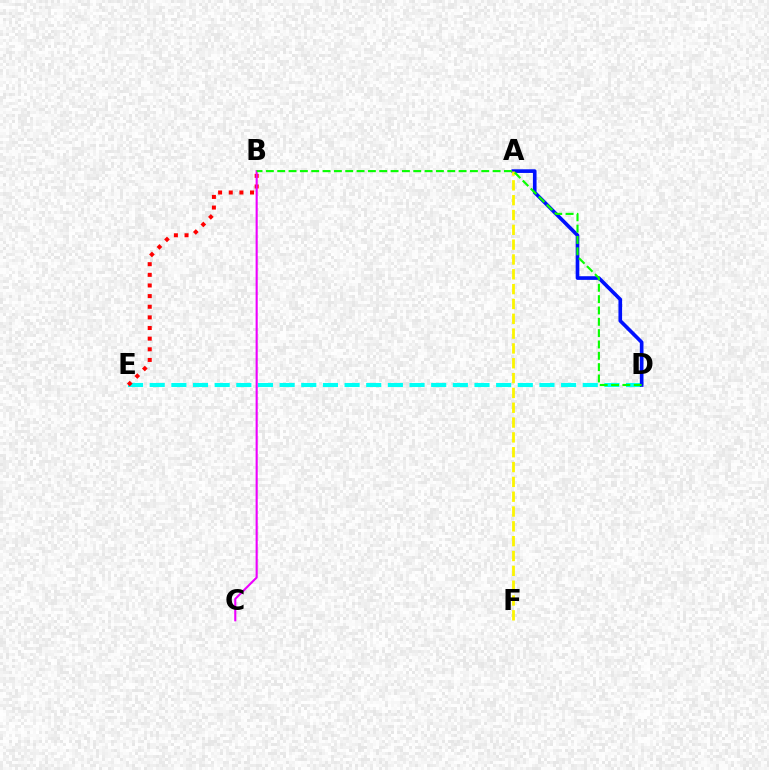{('D', 'E'): [{'color': '#00fff6', 'line_style': 'dashed', 'thickness': 2.94}], ('A', 'D'): [{'color': '#0010ff', 'line_style': 'solid', 'thickness': 2.63}], ('B', 'E'): [{'color': '#ff0000', 'line_style': 'dotted', 'thickness': 2.89}], ('A', 'F'): [{'color': '#fcf500', 'line_style': 'dashed', 'thickness': 2.01}], ('B', 'C'): [{'color': '#ee00ff', 'line_style': 'solid', 'thickness': 1.52}], ('B', 'D'): [{'color': '#08ff00', 'line_style': 'dashed', 'thickness': 1.54}]}